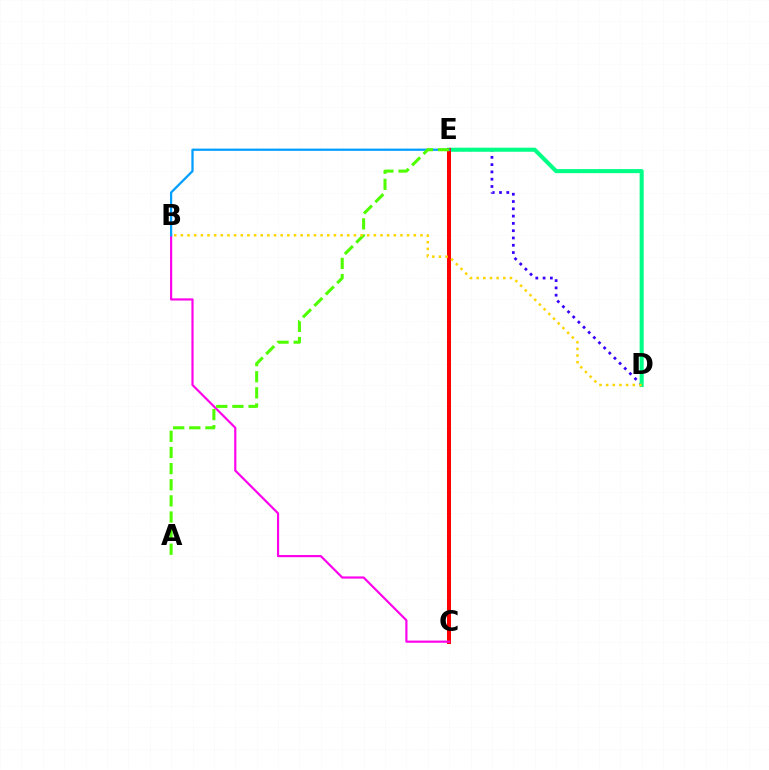{('D', 'E'): [{'color': '#3700ff', 'line_style': 'dotted', 'thickness': 1.98}, {'color': '#00ff86', 'line_style': 'solid', 'thickness': 2.93}], ('C', 'E'): [{'color': '#ff0000', 'line_style': 'solid', 'thickness': 2.88}], ('B', 'C'): [{'color': '#ff00ed', 'line_style': 'solid', 'thickness': 1.56}], ('B', 'E'): [{'color': '#009eff', 'line_style': 'solid', 'thickness': 1.62}], ('A', 'E'): [{'color': '#4fff00', 'line_style': 'dashed', 'thickness': 2.19}], ('B', 'D'): [{'color': '#ffd500', 'line_style': 'dotted', 'thickness': 1.81}]}